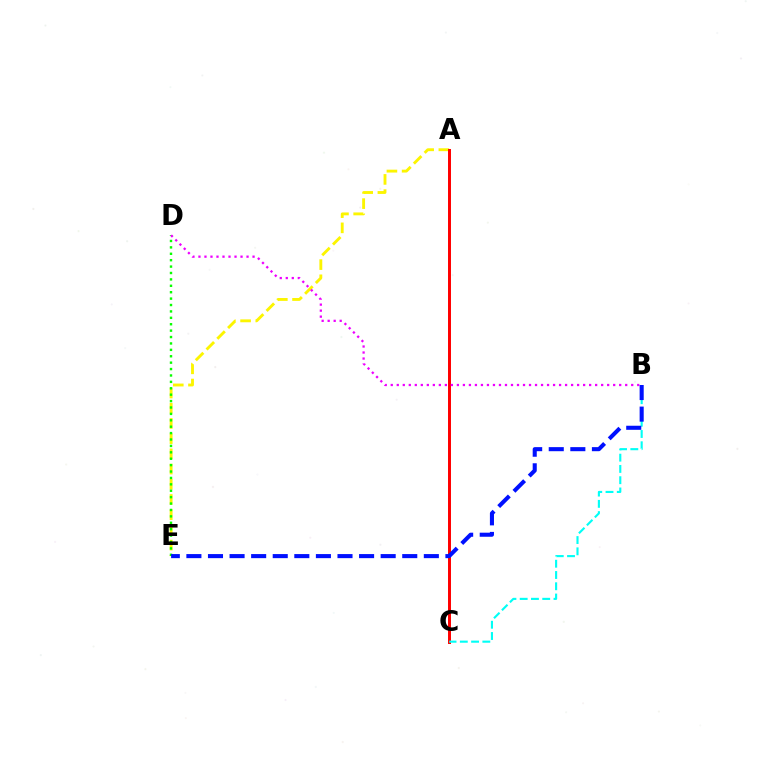{('A', 'E'): [{'color': '#fcf500', 'line_style': 'dashed', 'thickness': 2.07}], ('A', 'C'): [{'color': '#ff0000', 'line_style': 'solid', 'thickness': 2.14}], ('D', 'E'): [{'color': '#08ff00', 'line_style': 'dotted', 'thickness': 1.74}], ('B', 'D'): [{'color': '#ee00ff', 'line_style': 'dotted', 'thickness': 1.63}], ('B', 'C'): [{'color': '#00fff6', 'line_style': 'dashed', 'thickness': 1.53}], ('B', 'E'): [{'color': '#0010ff', 'line_style': 'dashed', 'thickness': 2.93}]}